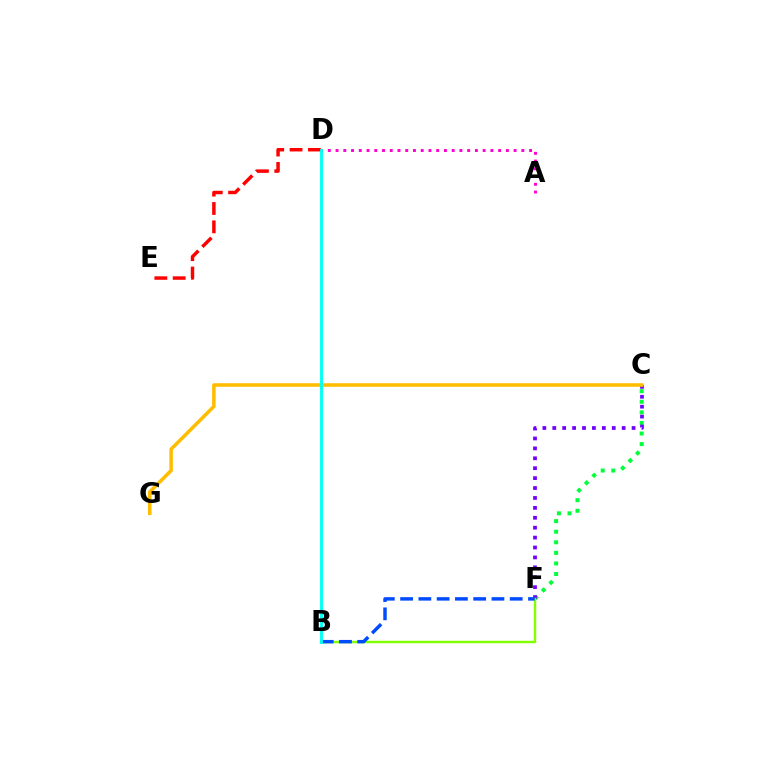{('C', 'F'): [{'color': '#00ff39', 'line_style': 'dotted', 'thickness': 2.87}, {'color': '#7200ff', 'line_style': 'dotted', 'thickness': 2.69}], ('A', 'D'): [{'color': '#ff00cf', 'line_style': 'dotted', 'thickness': 2.1}], ('B', 'F'): [{'color': '#84ff00', 'line_style': 'solid', 'thickness': 1.76}, {'color': '#004bff', 'line_style': 'dashed', 'thickness': 2.48}], ('D', 'E'): [{'color': '#ff0000', 'line_style': 'dashed', 'thickness': 2.49}], ('C', 'G'): [{'color': '#ffbd00', 'line_style': 'solid', 'thickness': 2.55}], ('B', 'D'): [{'color': '#00fff6', 'line_style': 'solid', 'thickness': 2.07}]}